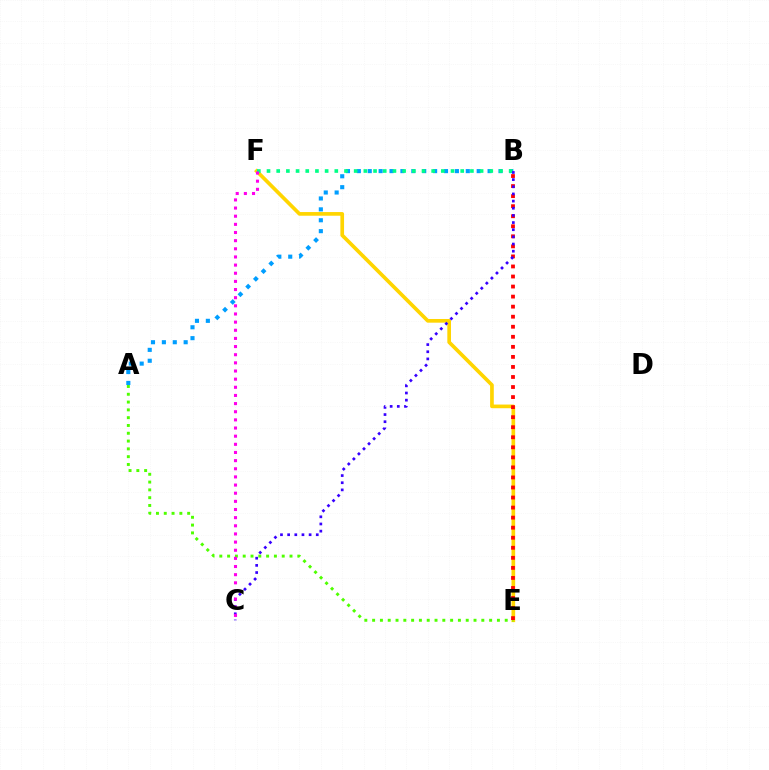{('E', 'F'): [{'color': '#ffd500', 'line_style': 'solid', 'thickness': 2.65}], ('A', 'E'): [{'color': '#4fff00', 'line_style': 'dotted', 'thickness': 2.12}], ('B', 'E'): [{'color': '#ff0000', 'line_style': 'dotted', 'thickness': 2.73}], ('A', 'B'): [{'color': '#009eff', 'line_style': 'dotted', 'thickness': 2.96}], ('B', 'F'): [{'color': '#00ff86', 'line_style': 'dotted', 'thickness': 2.63}], ('B', 'C'): [{'color': '#3700ff', 'line_style': 'dotted', 'thickness': 1.94}], ('C', 'F'): [{'color': '#ff00ed', 'line_style': 'dotted', 'thickness': 2.21}]}